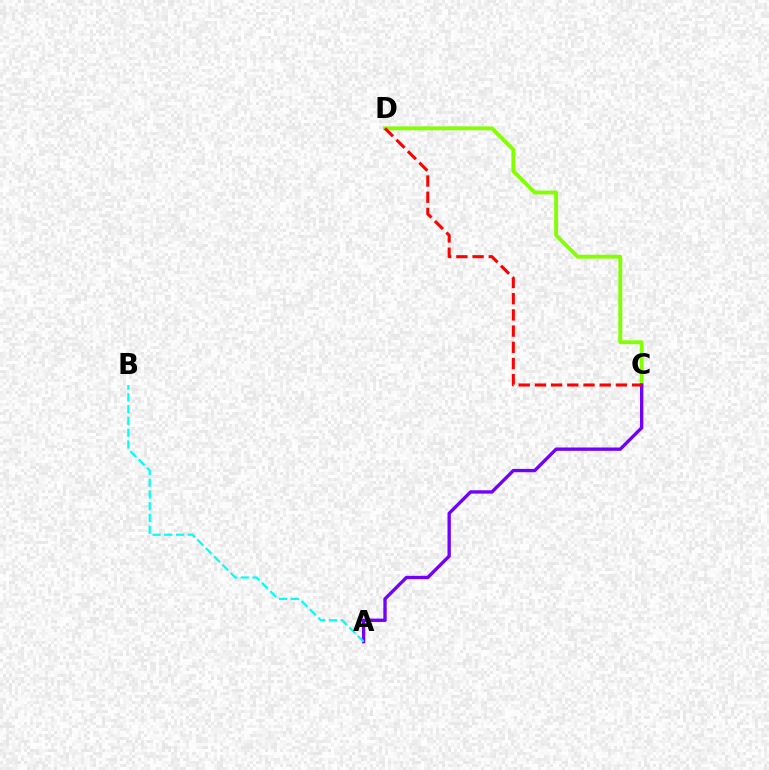{('C', 'D'): [{'color': '#84ff00', 'line_style': 'solid', 'thickness': 2.79}, {'color': '#ff0000', 'line_style': 'dashed', 'thickness': 2.2}], ('A', 'C'): [{'color': '#7200ff', 'line_style': 'solid', 'thickness': 2.4}], ('A', 'B'): [{'color': '#00fff6', 'line_style': 'dashed', 'thickness': 1.6}]}